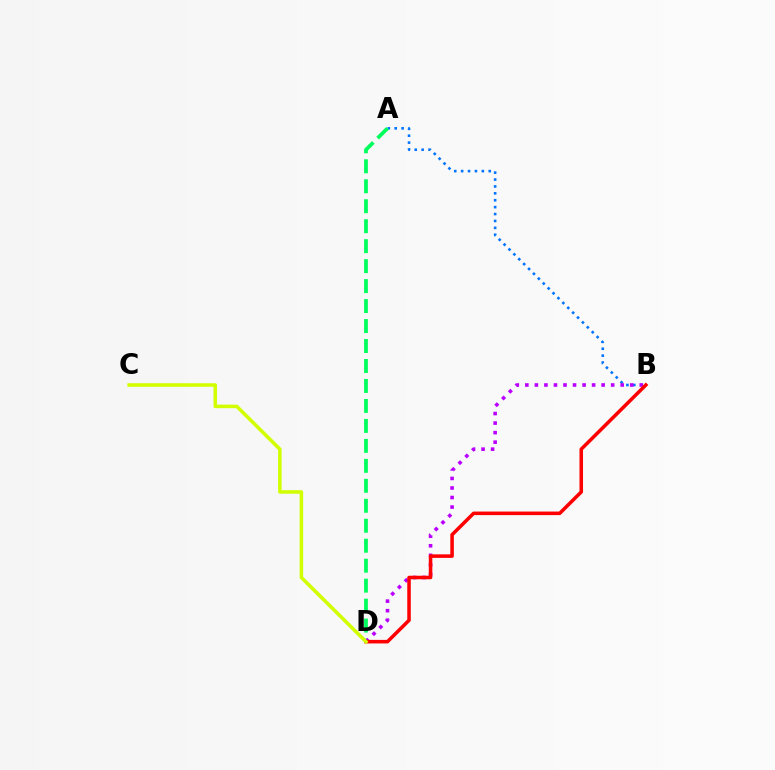{('A', 'B'): [{'color': '#0074ff', 'line_style': 'dotted', 'thickness': 1.88}], ('A', 'D'): [{'color': '#00ff5c', 'line_style': 'dashed', 'thickness': 2.71}], ('B', 'D'): [{'color': '#b900ff', 'line_style': 'dotted', 'thickness': 2.59}, {'color': '#ff0000', 'line_style': 'solid', 'thickness': 2.55}], ('C', 'D'): [{'color': '#d1ff00', 'line_style': 'solid', 'thickness': 2.55}]}